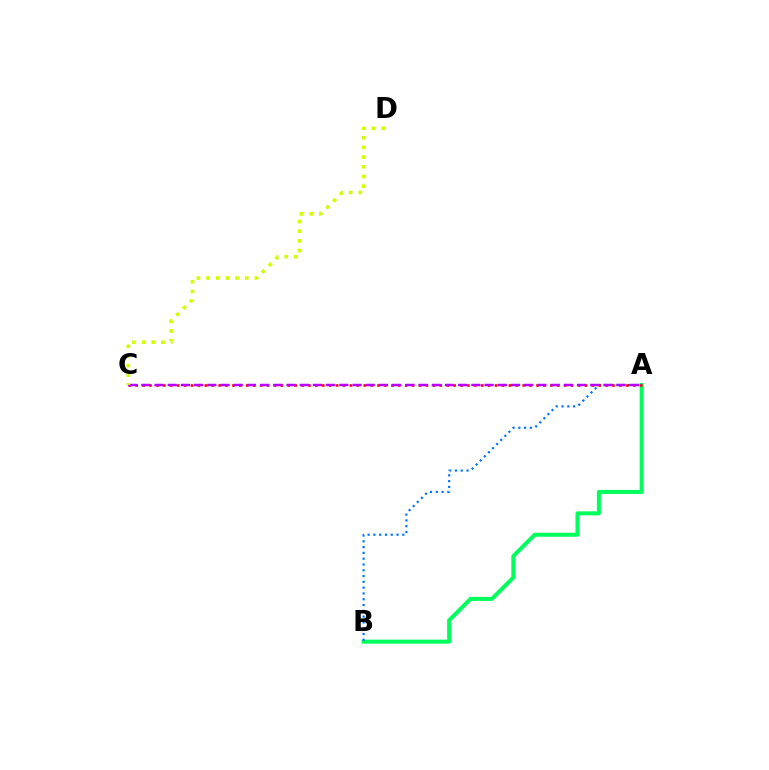{('A', 'B'): [{'color': '#00ff5c', 'line_style': 'solid', 'thickness': 2.9}, {'color': '#0074ff', 'line_style': 'dotted', 'thickness': 1.57}], ('A', 'C'): [{'color': '#ff0000', 'line_style': 'dotted', 'thickness': 1.88}, {'color': '#b900ff', 'line_style': 'dashed', 'thickness': 1.79}], ('C', 'D'): [{'color': '#d1ff00', 'line_style': 'dotted', 'thickness': 2.63}]}